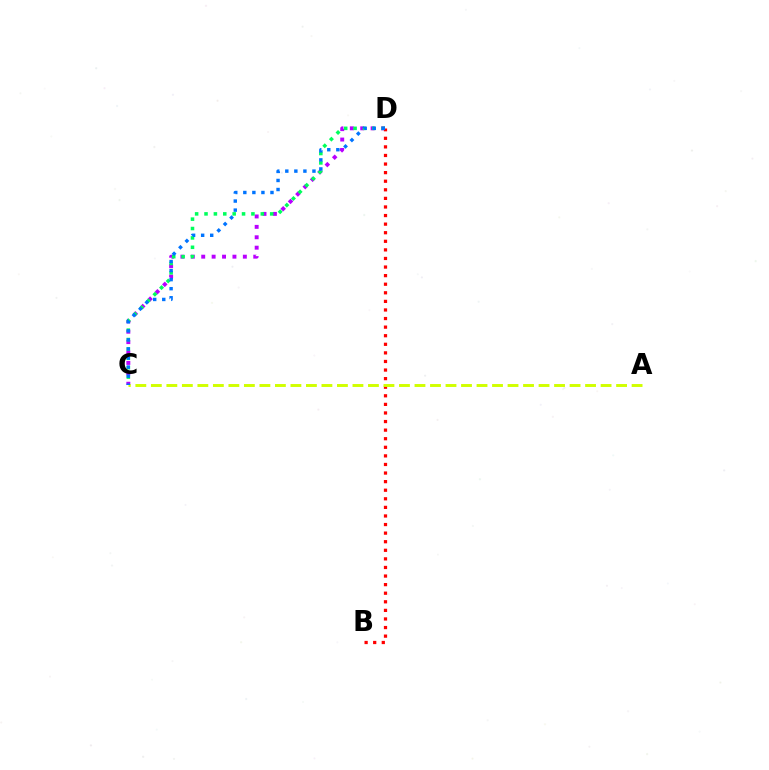{('C', 'D'): [{'color': '#b900ff', 'line_style': 'dotted', 'thickness': 2.83}, {'color': '#00ff5c', 'line_style': 'dotted', 'thickness': 2.55}, {'color': '#0074ff', 'line_style': 'dotted', 'thickness': 2.46}], ('B', 'D'): [{'color': '#ff0000', 'line_style': 'dotted', 'thickness': 2.33}], ('A', 'C'): [{'color': '#d1ff00', 'line_style': 'dashed', 'thickness': 2.11}]}